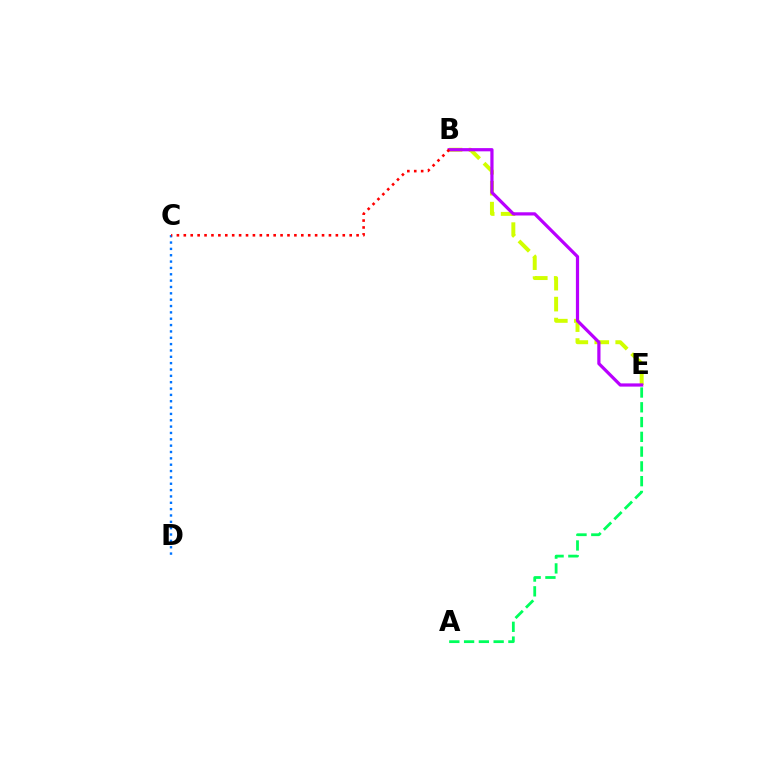{('B', 'E'): [{'color': '#d1ff00', 'line_style': 'dashed', 'thickness': 2.85}, {'color': '#b900ff', 'line_style': 'solid', 'thickness': 2.31}], ('C', 'D'): [{'color': '#0074ff', 'line_style': 'dotted', 'thickness': 1.72}], ('B', 'C'): [{'color': '#ff0000', 'line_style': 'dotted', 'thickness': 1.88}], ('A', 'E'): [{'color': '#00ff5c', 'line_style': 'dashed', 'thickness': 2.01}]}